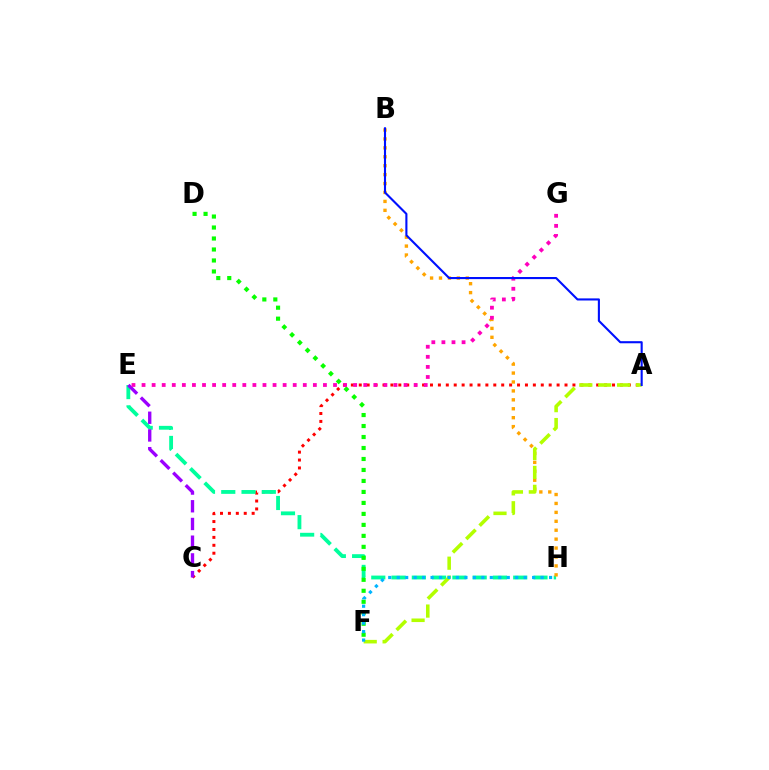{('A', 'C'): [{'color': '#ff0000', 'line_style': 'dotted', 'thickness': 2.15}], ('E', 'H'): [{'color': '#00ff9d', 'line_style': 'dashed', 'thickness': 2.75}], ('C', 'E'): [{'color': '#9b00ff', 'line_style': 'dashed', 'thickness': 2.41}], ('B', 'H'): [{'color': '#ffa500', 'line_style': 'dotted', 'thickness': 2.42}], ('D', 'F'): [{'color': '#08ff00', 'line_style': 'dotted', 'thickness': 2.98}], ('E', 'G'): [{'color': '#ff00bd', 'line_style': 'dotted', 'thickness': 2.74}], ('A', 'F'): [{'color': '#b3ff00', 'line_style': 'dashed', 'thickness': 2.57}], ('F', 'H'): [{'color': '#00b5ff', 'line_style': 'dotted', 'thickness': 2.3}], ('A', 'B'): [{'color': '#0010ff', 'line_style': 'solid', 'thickness': 1.52}]}